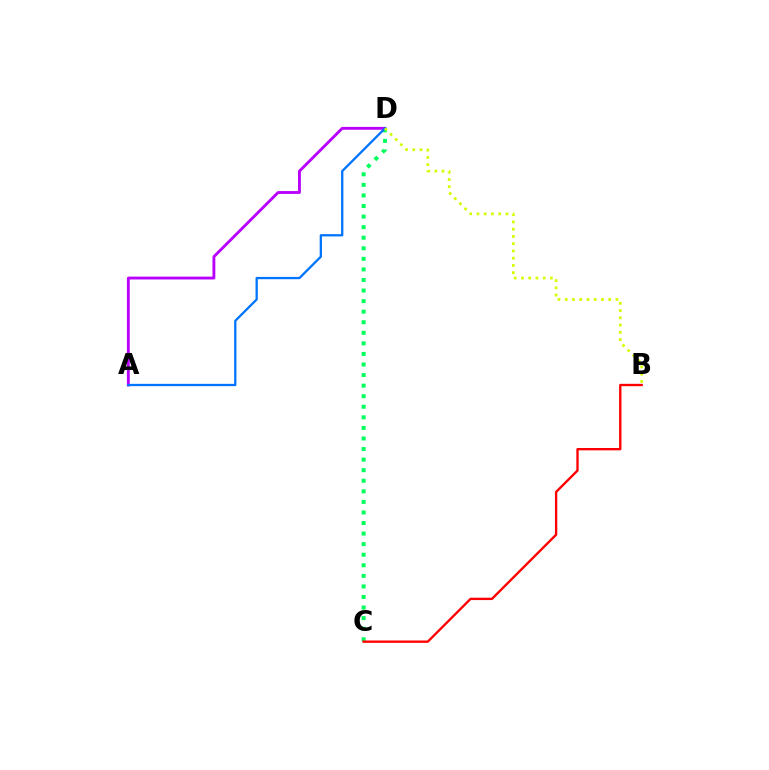{('C', 'D'): [{'color': '#00ff5c', 'line_style': 'dotted', 'thickness': 2.87}], ('A', 'D'): [{'color': '#b900ff', 'line_style': 'solid', 'thickness': 2.05}, {'color': '#0074ff', 'line_style': 'solid', 'thickness': 1.65}], ('B', 'C'): [{'color': '#ff0000', 'line_style': 'solid', 'thickness': 1.69}], ('B', 'D'): [{'color': '#d1ff00', 'line_style': 'dotted', 'thickness': 1.97}]}